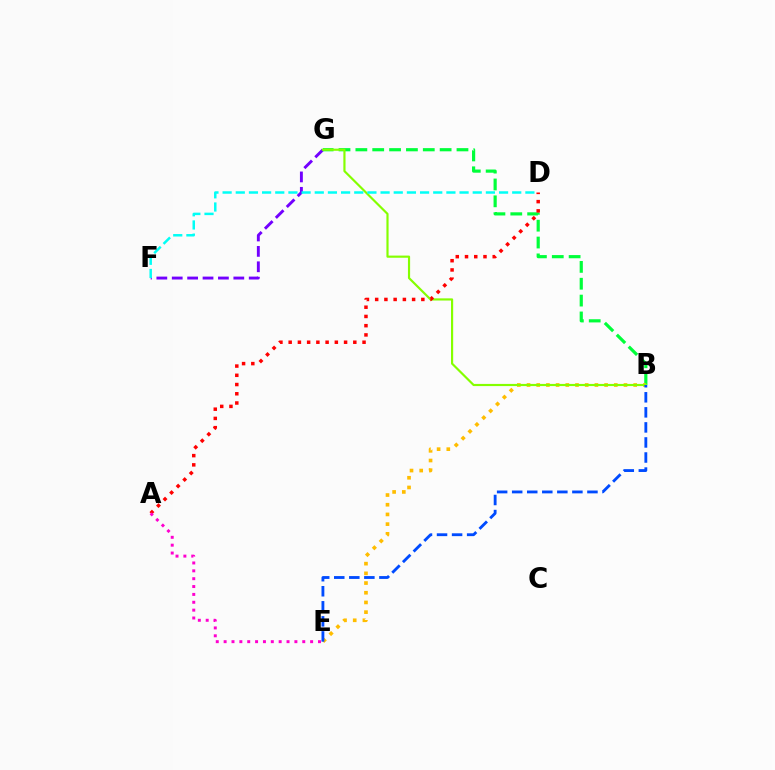{('F', 'G'): [{'color': '#7200ff', 'line_style': 'dashed', 'thickness': 2.09}], ('B', 'G'): [{'color': '#00ff39', 'line_style': 'dashed', 'thickness': 2.29}, {'color': '#84ff00', 'line_style': 'solid', 'thickness': 1.56}], ('B', 'E'): [{'color': '#ffbd00', 'line_style': 'dotted', 'thickness': 2.63}, {'color': '#004bff', 'line_style': 'dashed', 'thickness': 2.04}], ('A', 'D'): [{'color': '#ff0000', 'line_style': 'dotted', 'thickness': 2.51}], ('D', 'F'): [{'color': '#00fff6', 'line_style': 'dashed', 'thickness': 1.79}], ('A', 'E'): [{'color': '#ff00cf', 'line_style': 'dotted', 'thickness': 2.14}]}